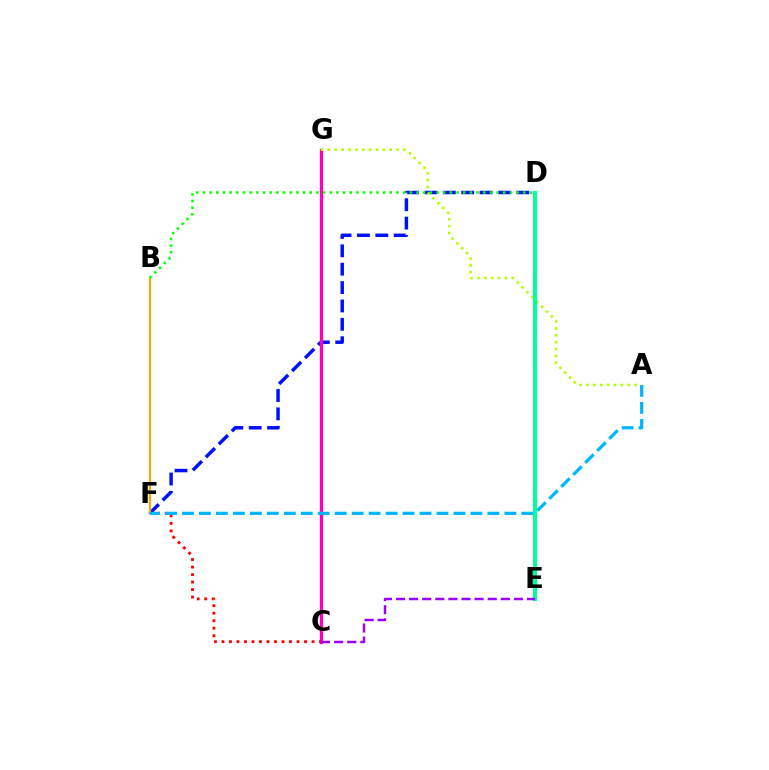{('D', 'F'): [{'color': '#0010ff', 'line_style': 'dashed', 'thickness': 2.5}], ('C', 'G'): [{'color': '#ff00bd', 'line_style': 'solid', 'thickness': 2.39}], ('A', 'G'): [{'color': '#b3ff00', 'line_style': 'dotted', 'thickness': 1.86}], ('B', 'F'): [{'color': '#ffa500', 'line_style': 'solid', 'thickness': 1.55}], ('D', 'E'): [{'color': '#00ff9d', 'line_style': 'solid', 'thickness': 2.95}], ('C', 'E'): [{'color': '#9b00ff', 'line_style': 'dashed', 'thickness': 1.78}], ('B', 'D'): [{'color': '#08ff00', 'line_style': 'dotted', 'thickness': 1.81}], ('C', 'F'): [{'color': '#ff0000', 'line_style': 'dotted', 'thickness': 2.04}], ('A', 'F'): [{'color': '#00b5ff', 'line_style': 'dashed', 'thickness': 2.31}]}